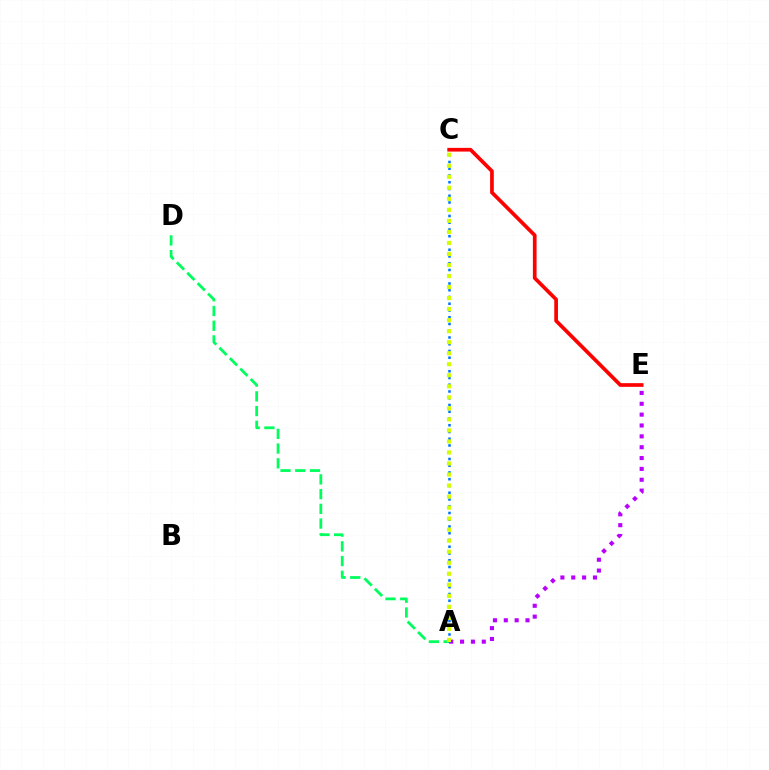{('A', 'E'): [{'color': '#b900ff', 'line_style': 'dotted', 'thickness': 2.95}], ('A', 'D'): [{'color': '#00ff5c', 'line_style': 'dashed', 'thickness': 2.0}], ('A', 'C'): [{'color': '#0074ff', 'line_style': 'dotted', 'thickness': 1.83}, {'color': '#d1ff00', 'line_style': 'dotted', 'thickness': 3.0}], ('C', 'E'): [{'color': '#ff0000', 'line_style': 'solid', 'thickness': 2.66}]}